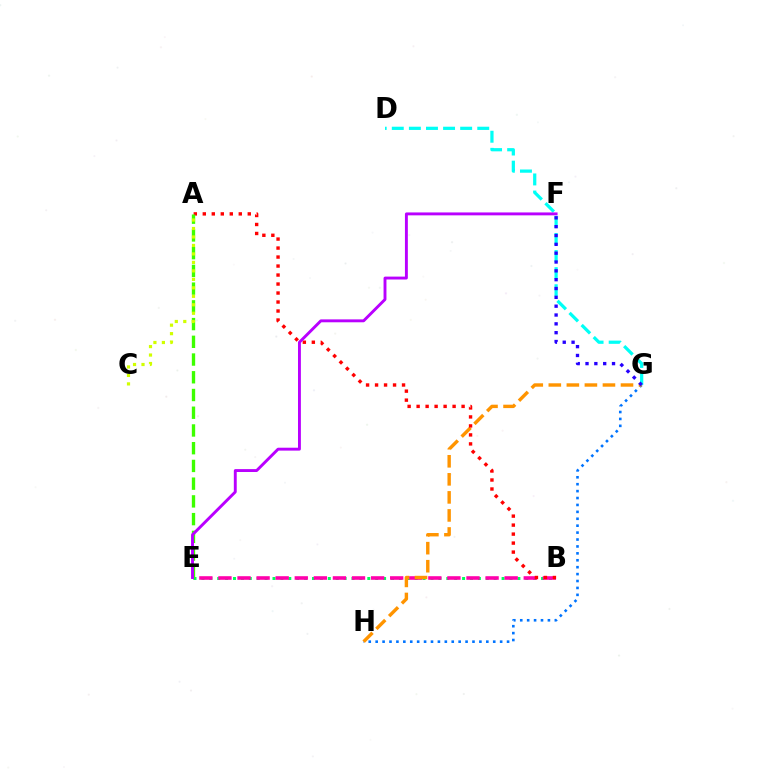{('B', 'E'): [{'color': '#00ff5c', 'line_style': 'dotted', 'thickness': 2.15}, {'color': '#ff00ac', 'line_style': 'dashed', 'thickness': 2.59}], ('G', 'H'): [{'color': '#0074ff', 'line_style': 'dotted', 'thickness': 1.88}, {'color': '#ff9400', 'line_style': 'dashed', 'thickness': 2.45}], ('D', 'G'): [{'color': '#00fff6', 'line_style': 'dashed', 'thickness': 2.32}], ('A', 'B'): [{'color': '#ff0000', 'line_style': 'dotted', 'thickness': 2.44}], ('A', 'E'): [{'color': '#3dff00', 'line_style': 'dashed', 'thickness': 2.41}], ('E', 'F'): [{'color': '#b900ff', 'line_style': 'solid', 'thickness': 2.09}], ('F', 'G'): [{'color': '#2500ff', 'line_style': 'dotted', 'thickness': 2.4}], ('A', 'C'): [{'color': '#d1ff00', 'line_style': 'dotted', 'thickness': 2.3}]}